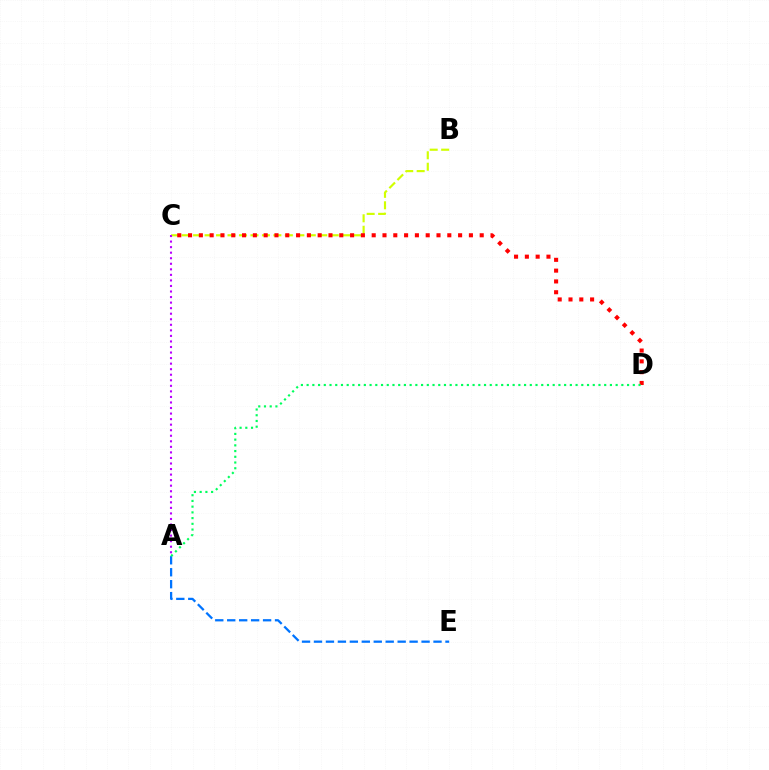{('A', 'E'): [{'color': '#0074ff', 'line_style': 'dashed', 'thickness': 1.62}], ('B', 'C'): [{'color': '#d1ff00', 'line_style': 'dashed', 'thickness': 1.56}], ('C', 'D'): [{'color': '#ff0000', 'line_style': 'dotted', 'thickness': 2.93}], ('A', 'C'): [{'color': '#b900ff', 'line_style': 'dotted', 'thickness': 1.51}], ('A', 'D'): [{'color': '#00ff5c', 'line_style': 'dotted', 'thickness': 1.55}]}